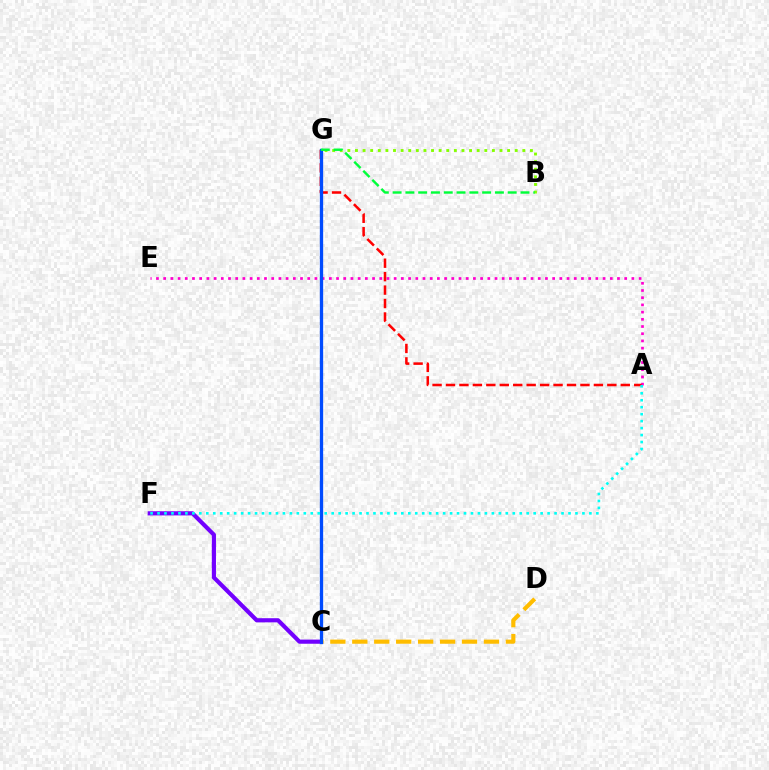{('C', 'D'): [{'color': '#ffbd00', 'line_style': 'dashed', 'thickness': 2.98}], ('A', 'E'): [{'color': '#ff00cf', 'line_style': 'dotted', 'thickness': 1.96}], ('C', 'F'): [{'color': '#7200ff', 'line_style': 'solid', 'thickness': 2.99}], ('A', 'G'): [{'color': '#ff0000', 'line_style': 'dashed', 'thickness': 1.83}], ('C', 'G'): [{'color': '#004bff', 'line_style': 'solid', 'thickness': 2.38}], ('B', 'G'): [{'color': '#84ff00', 'line_style': 'dotted', 'thickness': 2.07}, {'color': '#00ff39', 'line_style': 'dashed', 'thickness': 1.74}], ('A', 'F'): [{'color': '#00fff6', 'line_style': 'dotted', 'thickness': 1.89}]}